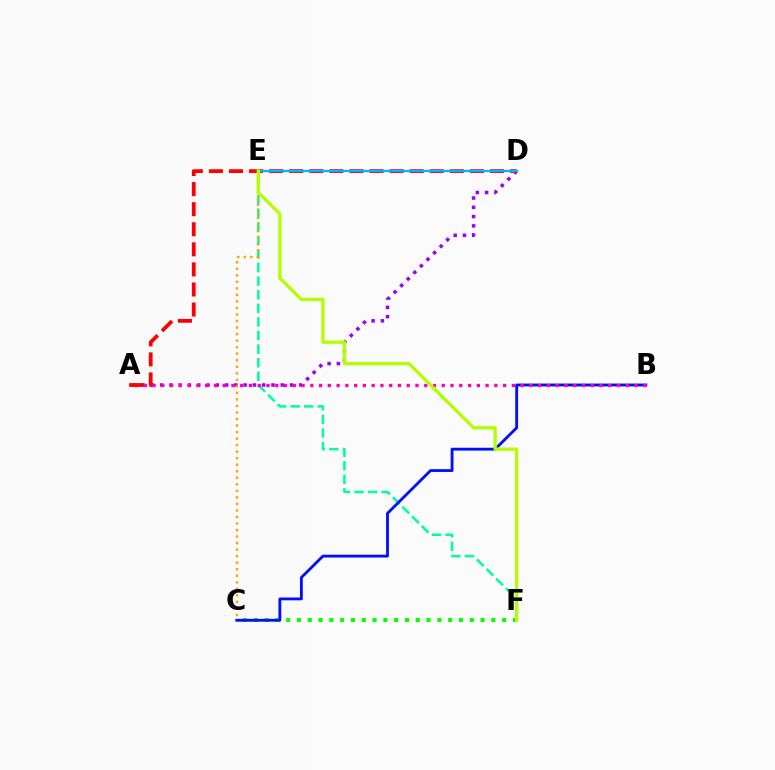{('C', 'F'): [{'color': '#08ff00', 'line_style': 'dotted', 'thickness': 2.93}], ('E', 'F'): [{'color': '#00ff9d', 'line_style': 'dashed', 'thickness': 1.85}, {'color': '#b3ff00', 'line_style': 'solid', 'thickness': 2.37}], ('A', 'D'): [{'color': '#9b00ff', 'line_style': 'dotted', 'thickness': 2.52}, {'color': '#ff0000', 'line_style': 'dashed', 'thickness': 2.73}], ('C', 'E'): [{'color': '#ffa500', 'line_style': 'dotted', 'thickness': 1.77}], ('B', 'C'): [{'color': '#0010ff', 'line_style': 'solid', 'thickness': 2.05}], ('A', 'B'): [{'color': '#ff00bd', 'line_style': 'dotted', 'thickness': 2.38}], ('D', 'E'): [{'color': '#00b5ff', 'line_style': 'solid', 'thickness': 1.68}]}